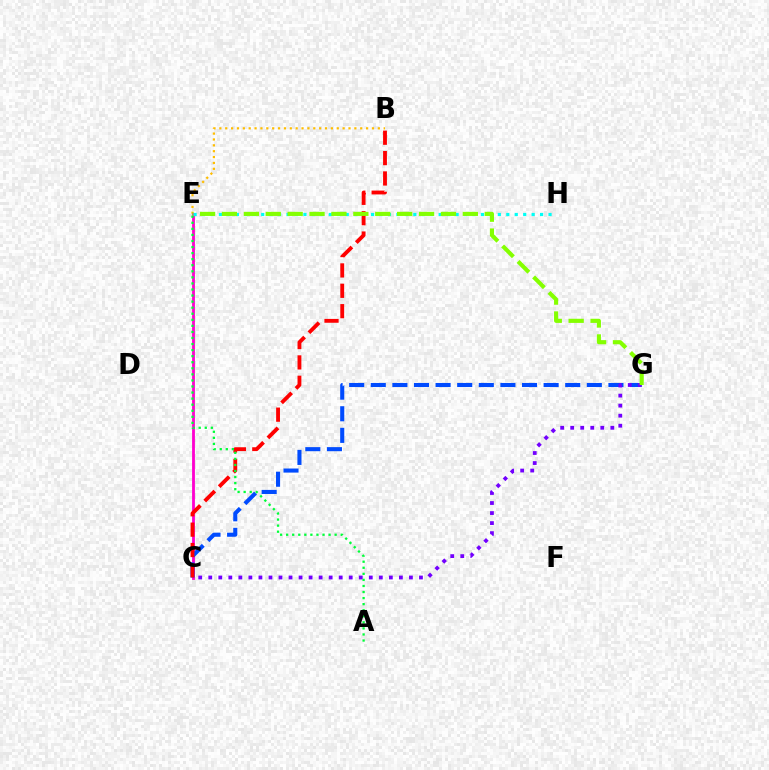{('B', 'E'): [{'color': '#ffbd00', 'line_style': 'dotted', 'thickness': 1.59}], ('C', 'E'): [{'color': '#ff00cf', 'line_style': 'solid', 'thickness': 2.03}], ('E', 'H'): [{'color': '#00fff6', 'line_style': 'dotted', 'thickness': 2.3}], ('C', 'G'): [{'color': '#004bff', 'line_style': 'dashed', 'thickness': 2.94}, {'color': '#7200ff', 'line_style': 'dotted', 'thickness': 2.73}], ('B', 'C'): [{'color': '#ff0000', 'line_style': 'dashed', 'thickness': 2.77}], ('A', 'E'): [{'color': '#00ff39', 'line_style': 'dotted', 'thickness': 1.65}], ('E', 'G'): [{'color': '#84ff00', 'line_style': 'dashed', 'thickness': 2.97}]}